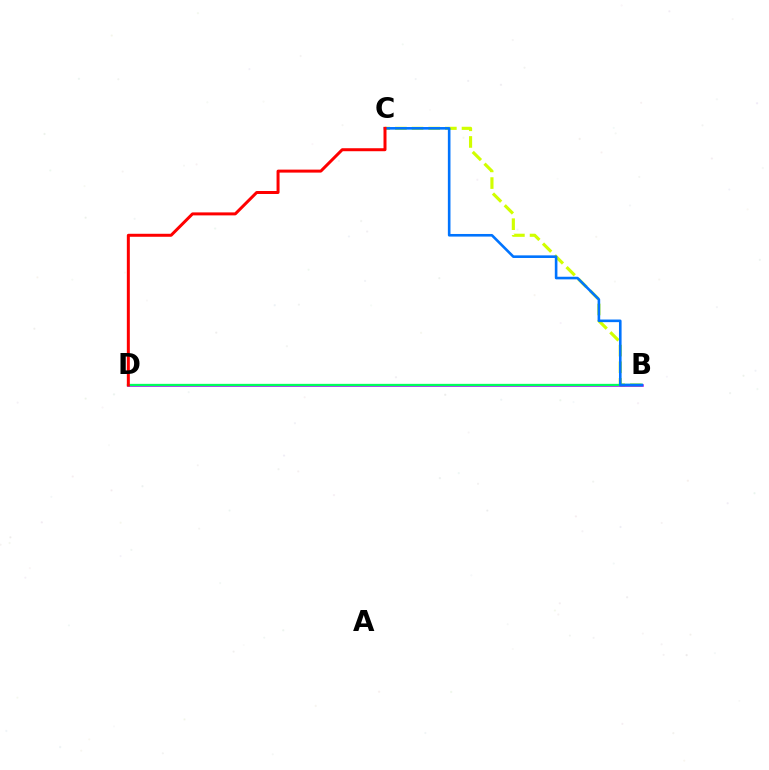{('B', 'C'): [{'color': '#d1ff00', 'line_style': 'dashed', 'thickness': 2.26}, {'color': '#0074ff', 'line_style': 'solid', 'thickness': 1.88}], ('B', 'D'): [{'color': '#b900ff', 'line_style': 'solid', 'thickness': 1.87}, {'color': '#00ff5c', 'line_style': 'solid', 'thickness': 1.66}], ('C', 'D'): [{'color': '#ff0000', 'line_style': 'solid', 'thickness': 2.15}]}